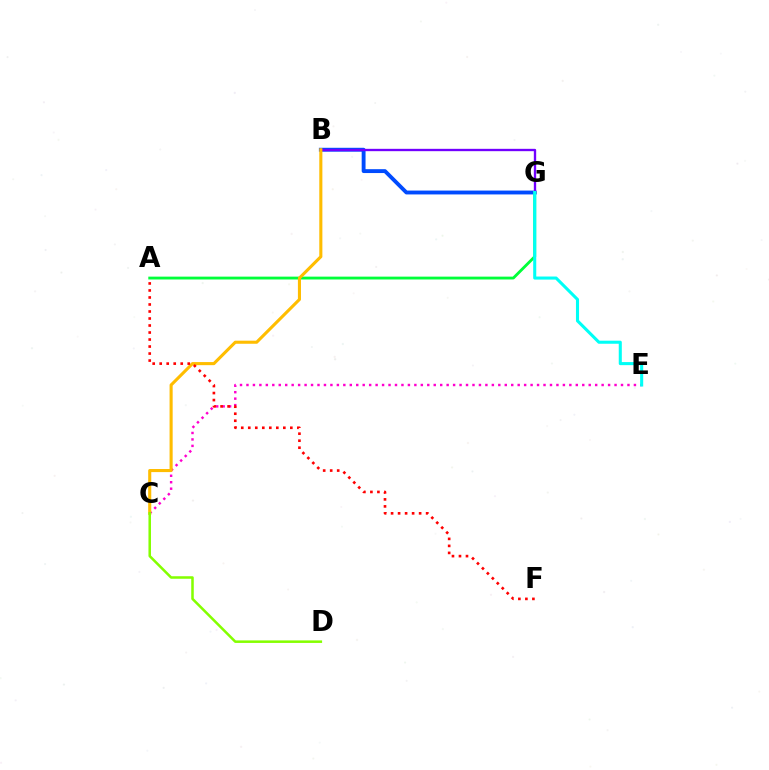{('B', 'G'): [{'color': '#004bff', 'line_style': 'solid', 'thickness': 2.79}, {'color': '#7200ff', 'line_style': 'solid', 'thickness': 1.69}], ('A', 'G'): [{'color': '#00ff39', 'line_style': 'solid', 'thickness': 2.04}], ('C', 'E'): [{'color': '#ff00cf', 'line_style': 'dotted', 'thickness': 1.75}], ('E', 'G'): [{'color': '#00fff6', 'line_style': 'solid', 'thickness': 2.21}], ('B', 'C'): [{'color': '#ffbd00', 'line_style': 'solid', 'thickness': 2.22}], ('A', 'F'): [{'color': '#ff0000', 'line_style': 'dotted', 'thickness': 1.9}], ('C', 'D'): [{'color': '#84ff00', 'line_style': 'solid', 'thickness': 1.82}]}